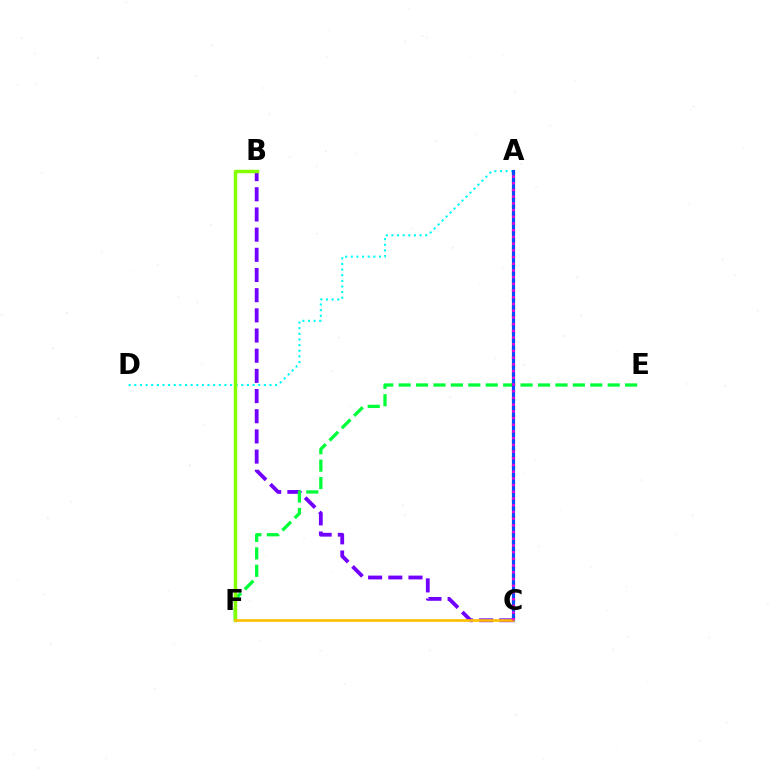{('B', 'C'): [{'color': '#7200ff', 'line_style': 'dashed', 'thickness': 2.74}], ('A', 'D'): [{'color': '#00fff6', 'line_style': 'dotted', 'thickness': 1.53}], ('E', 'F'): [{'color': '#00ff39', 'line_style': 'dashed', 'thickness': 2.37}], ('B', 'F'): [{'color': '#84ff00', 'line_style': 'solid', 'thickness': 2.49}], ('A', 'C'): [{'color': '#ff0000', 'line_style': 'dotted', 'thickness': 2.28}, {'color': '#004bff', 'line_style': 'solid', 'thickness': 2.27}, {'color': '#ff00cf', 'line_style': 'dotted', 'thickness': 1.82}], ('C', 'F'): [{'color': '#ffbd00', 'line_style': 'solid', 'thickness': 1.9}]}